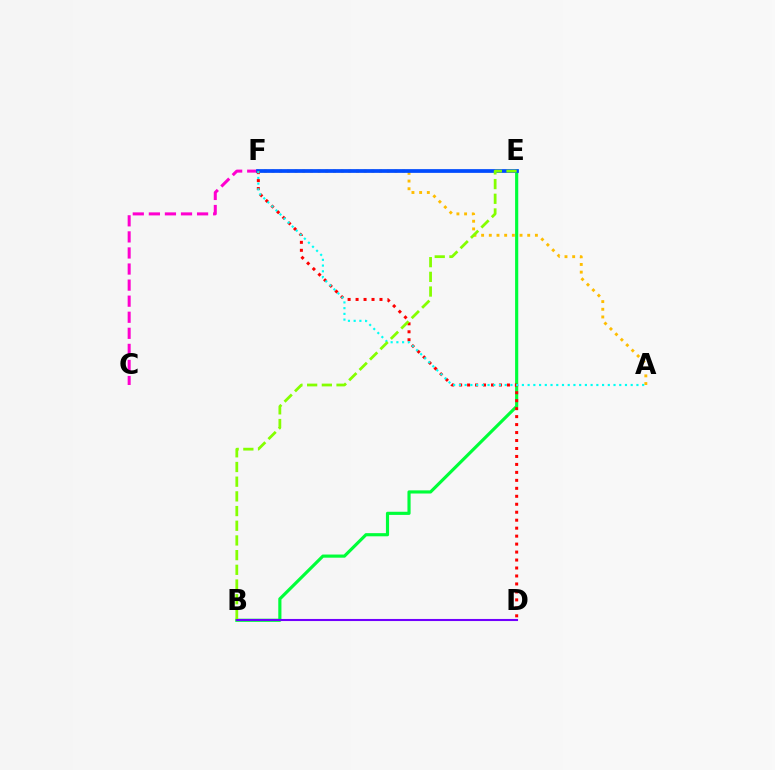{('B', 'E'): [{'color': '#00ff39', 'line_style': 'solid', 'thickness': 2.27}, {'color': '#84ff00', 'line_style': 'dashed', 'thickness': 2.0}], ('A', 'F'): [{'color': '#ffbd00', 'line_style': 'dotted', 'thickness': 2.09}, {'color': '#00fff6', 'line_style': 'dotted', 'thickness': 1.56}], ('C', 'F'): [{'color': '#ff00cf', 'line_style': 'dashed', 'thickness': 2.18}], ('E', 'F'): [{'color': '#004bff', 'line_style': 'solid', 'thickness': 2.69}], ('B', 'D'): [{'color': '#7200ff', 'line_style': 'solid', 'thickness': 1.5}], ('D', 'F'): [{'color': '#ff0000', 'line_style': 'dotted', 'thickness': 2.16}]}